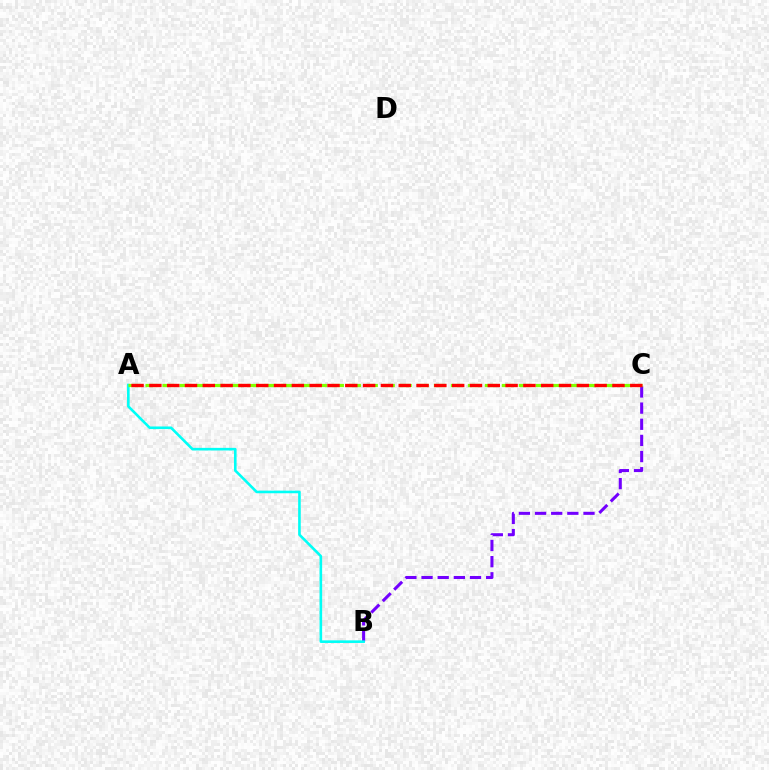{('B', 'C'): [{'color': '#7200ff', 'line_style': 'dashed', 'thickness': 2.19}], ('A', 'B'): [{'color': '#00fff6', 'line_style': 'solid', 'thickness': 1.88}], ('A', 'C'): [{'color': '#84ff00', 'line_style': 'dashed', 'thickness': 2.3}, {'color': '#ff0000', 'line_style': 'dashed', 'thickness': 2.42}]}